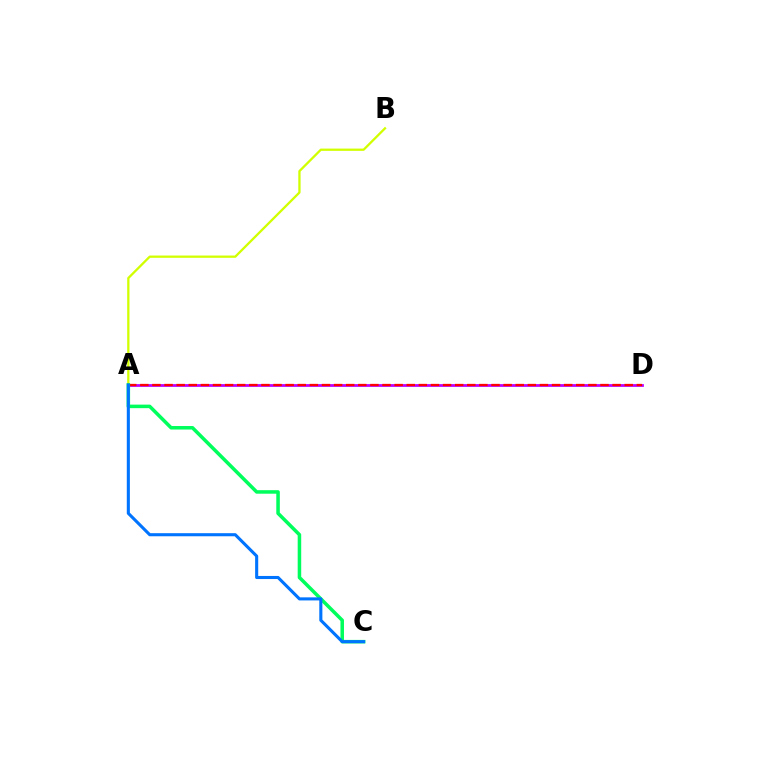{('A', 'D'): [{'color': '#b900ff', 'line_style': 'solid', 'thickness': 1.99}, {'color': '#ff0000', 'line_style': 'dashed', 'thickness': 1.65}], ('A', 'B'): [{'color': '#d1ff00', 'line_style': 'solid', 'thickness': 1.65}], ('A', 'C'): [{'color': '#00ff5c', 'line_style': 'solid', 'thickness': 2.54}, {'color': '#0074ff', 'line_style': 'solid', 'thickness': 2.22}]}